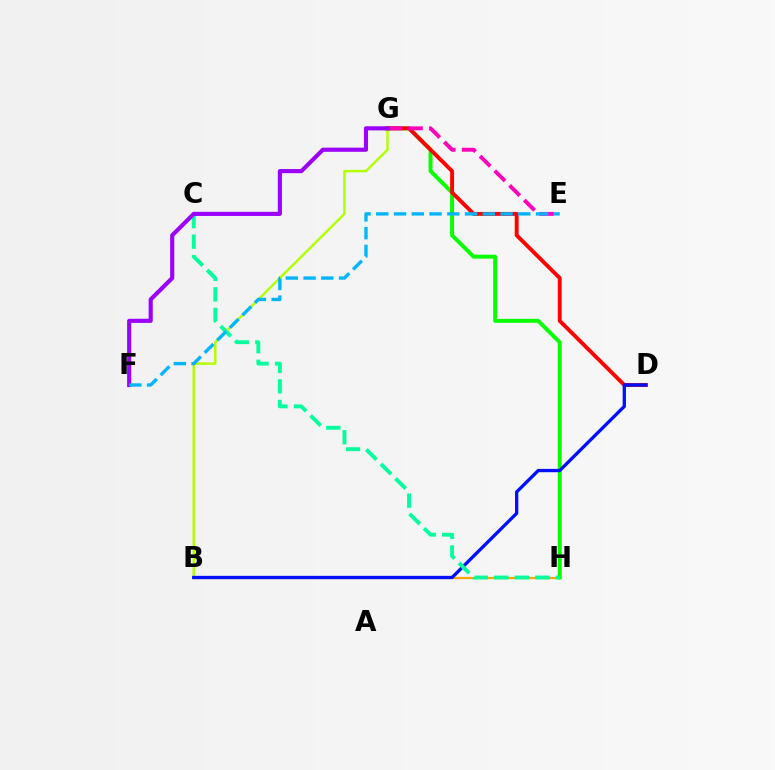{('B', 'G'): [{'color': '#b3ff00', 'line_style': 'solid', 'thickness': 1.77}], ('B', 'H'): [{'color': '#ffa500', 'line_style': 'solid', 'thickness': 1.6}], ('G', 'H'): [{'color': '#08ff00', 'line_style': 'solid', 'thickness': 2.86}], ('D', 'G'): [{'color': '#ff0000', 'line_style': 'solid', 'thickness': 2.8}], ('B', 'D'): [{'color': '#0010ff', 'line_style': 'solid', 'thickness': 2.38}], ('E', 'G'): [{'color': '#ff00bd', 'line_style': 'dashed', 'thickness': 2.82}], ('C', 'H'): [{'color': '#00ff9d', 'line_style': 'dashed', 'thickness': 2.79}], ('F', 'G'): [{'color': '#9b00ff', 'line_style': 'solid', 'thickness': 2.97}], ('E', 'F'): [{'color': '#00b5ff', 'line_style': 'dashed', 'thickness': 2.41}]}